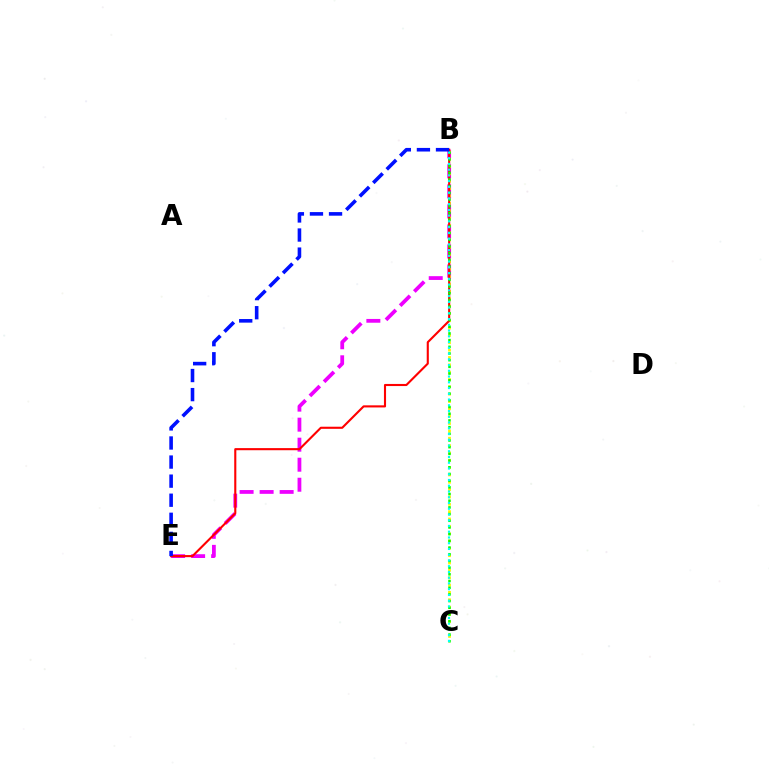{('B', 'E'): [{'color': '#ee00ff', 'line_style': 'dashed', 'thickness': 2.72}, {'color': '#ff0000', 'line_style': 'solid', 'thickness': 1.52}, {'color': '#0010ff', 'line_style': 'dashed', 'thickness': 2.59}], ('B', 'C'): [{'color': '#fcf500', 'line_style': 'dotted', 'thickness': 1.99}, {'color': '#08ff00', 'line_style': 'dotted', 'thickness': 1.82}, {'color': '#00fff6', 'line_style': 'dotted', 'thickness': 1.56}]}